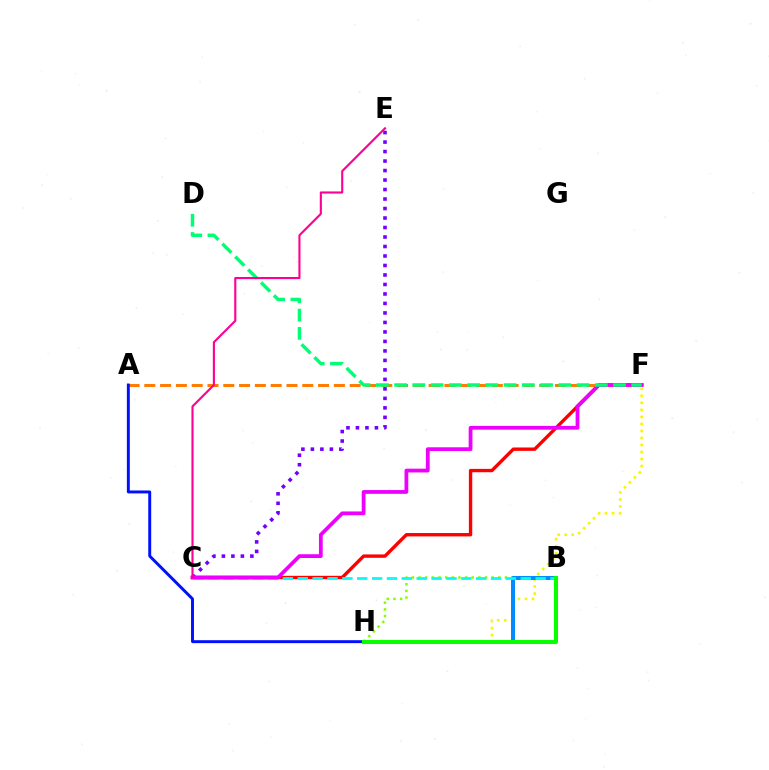{('F', 'H'): [{'color': '#fcf500', 'line_style': 'dotted', 'thickness': 1.91}], ('C', 'F'): [{'color': '#ff0000', 'line_style': 'solid', 'thickness': 2.43}, {'color': '#ee00ff', 'line_style': 'solid', 'thickness': 2.71}], ('B', 'H'): [{'color': '#84ff00', 'line_style': 'dotted', 'thickness': 1.81}, {'color': '#008cff', 'line_style': 'solid', 'thickness': 2.86}, {'color': '#08ff00', 'line_style': 'solid', 'thickness': 2.91}], ('A', 'F'): [{'color': '#ff7c00', 'line_style': 'dashed', 'thickness': 2.15}], ('A', 'H'): [{'color': '#0010ff', 'line_style': 'solid', 'thickness': 2.12}], ('C', 'E'): [{'color': '#7200ff', 'line_style': 'dotted', 'thickness': 2.58}, {'color': '#ff0094', 'line_style': 'solid', 'thickness': 1.53}], ('B', 'C'): [{'color': '#00fff6', 'line_style': 'dashed', 'thickness': 2.02}], ('D', 'F'): [{'color': '#00ff74', 'line_style': 'dashed', 'thickness': 2.48}]}